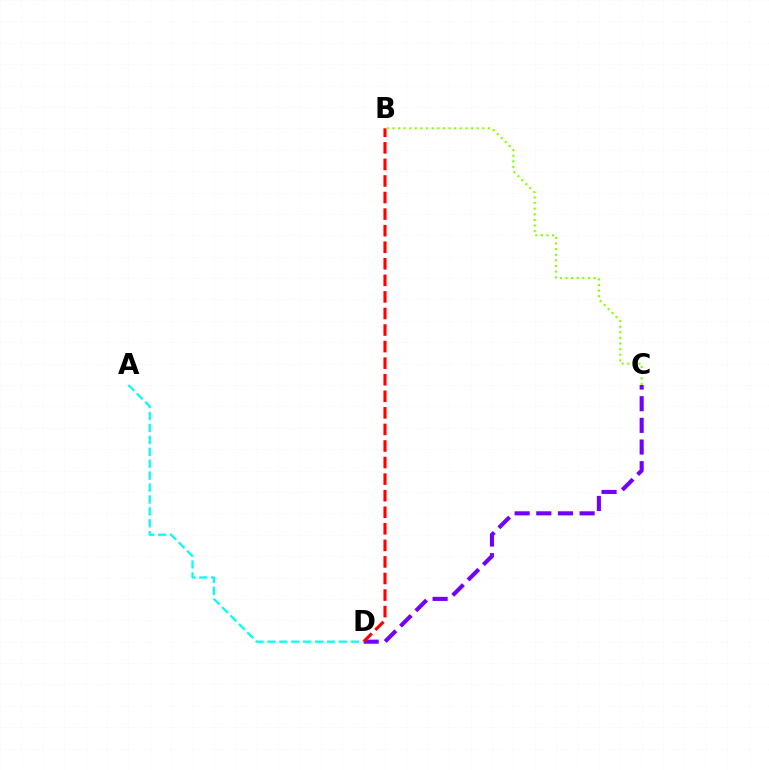{('C', 'D'): [{'color': '#7200ff', 'line_style': 'dashed', 'thickness': 2.94}], ('B', 'D'): [{'color': '#ff0000', 'line_style': 'dashed', 'thickness': 2.25}], ('A', 'D'): [{'color': '#00fff6', 'line_style': 'dashed', 'thickness': 1.62}], ('B', 'C'): [{'color': '#84ff00', 'line_style': 'dotted', 'thickness': 1.53}]}